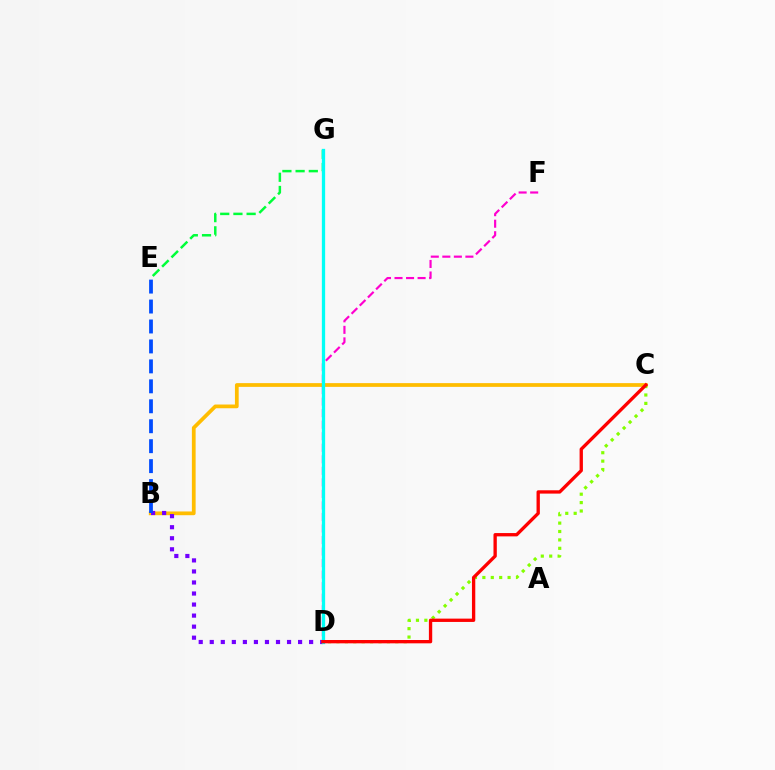{('B', 'C'): [{'color': '#ffbd00', 'line_style': 'solid', 'thickness': 2.69}], ('E', 'G'): [{'color': '#00ff39', 'line_style': 'dashed', 'thickness': 1.79}], ('B', 'D'): [{'color': '#7200ff', 'line_style': 'dotted', 'thickness': 3.0}], ('D', 'F'): [{'color': '#ff00cf', 'line_style': 'dashed', 'thickness': 1.57}], ('B', 'E'): [{'color': '#004bff', 'line_style': 'dashed', 'thickness': 2.71}], ('C', 'D'): [{'color': '#84ff00', 'line_style': 'dotted', 'thickness': 2.28}, {'color': '#ff0000', 'line_style': 'solid', 'thickness': 2.39}], ('D', 'G'): [{'color': '#00fff6', 'line_style': 'solid', 'thickness': 2.36}]}